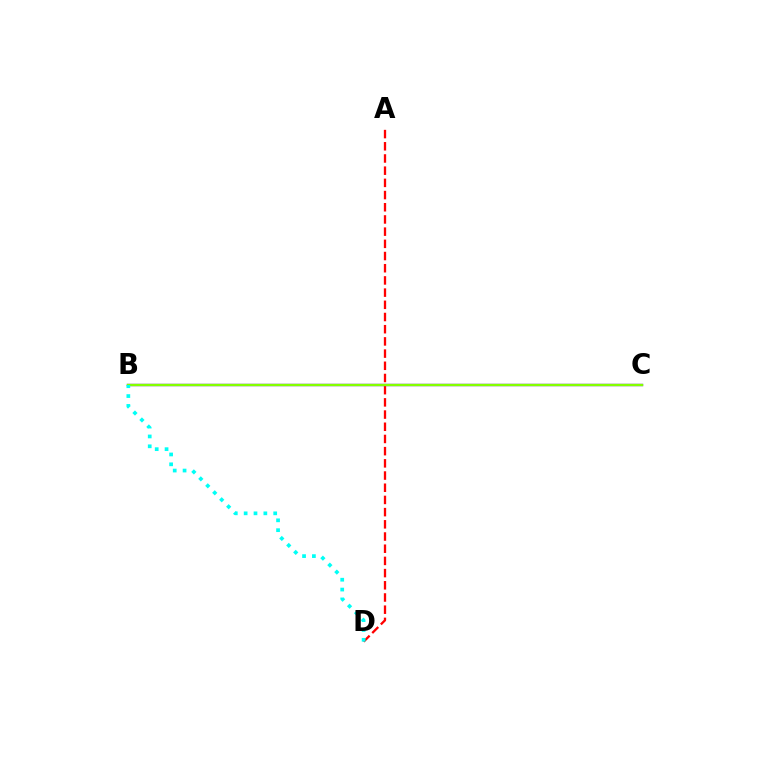{('A', 'D'): [{'color': '#ff0000', 'line_style': 'dashed', 'thickness': 1.66}], ('B', 'C'): [{'color': '#7200ff', 'line_style': 'solid', 'thickness': 1.69}, {'color': '#84ff00', 'line_style': 'solid', 'thickness': 1.71}], ('B', 'D'): [{'color': '#00fff6', 'line_style': 'dotted', 'thickness': 2.68}]}